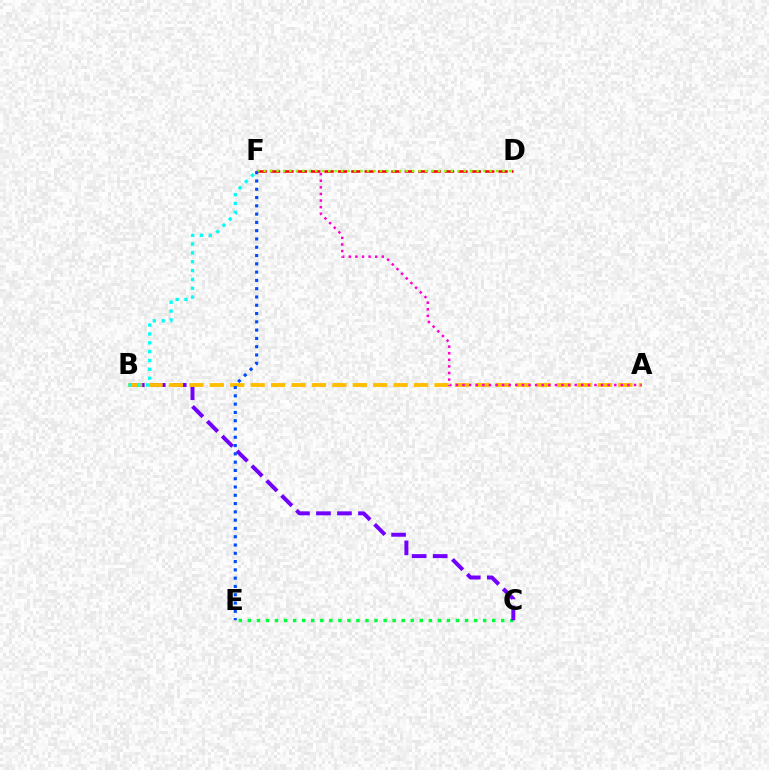{('C', 'E'): [{'color': '#00ff39', 'line_style': 'dotted', 'thickness': 2.46}], ('B', 'C'): [{'color': '#7200ff', 'line_style': 'dashed', 'thickness': 2.85}], ('A', 'B'): [{'color': '#ffbd00', 'line_style': 'dashed', 'thickness': 2.77}], ('A', 'F'): [{'color': '#ff00cf', 'line_style': 'dotted', 'thickness': 1.79}], ('D', 'F'): [{'color': '#ff0000', 'line_style': 'dashed', 'thickness': 1.82}, {'color': '#84ff00', 'line_style': 'dotted', 'thickness': 1.75}], ('B', 'F'): [{'color': '#00fff6', 'line_style': 'dotted', 'thickness': 2.4}], ('E', 'F'): [{'color': '#004bff', 'line_style': 'dotted', 'thickness': 2.25}]}